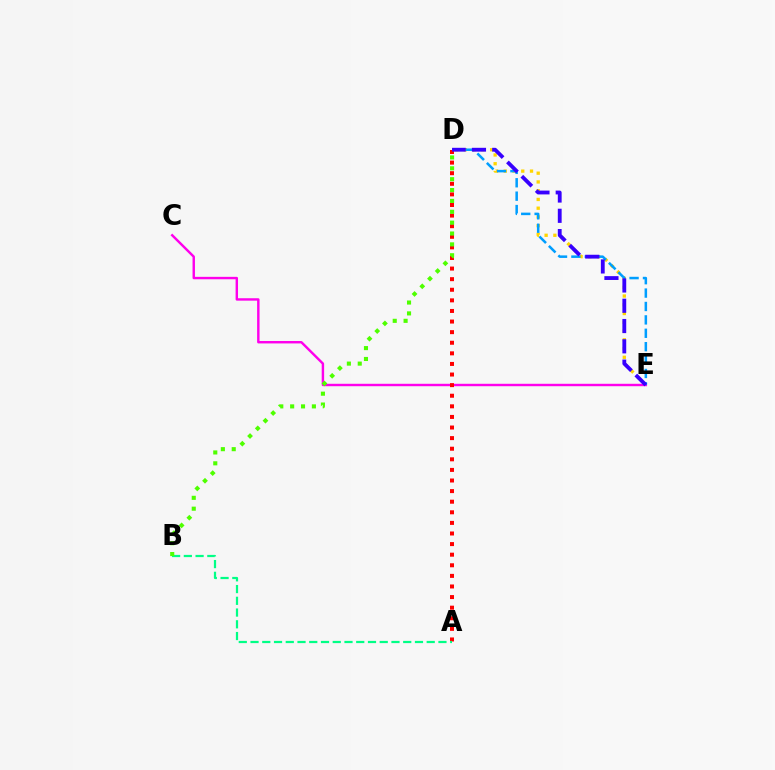{('D', 'E'): [{'color': '#ffd500', 'line_style': 'dotted', 'thickness': 2.38}, {'color': '#009eff', 'line_style': 'dashed', 'thickness': 1.82}, {'color': '#3700ff', 'line_style': 'dashed', 'thickness': 2.76}], ('C', 'E'): [{'color': '#ff00ed', 'line_style': 'solid', 'thickness': 1.75}], ('A', 'D'): [{'color': '#ff0000', 'line_style': 'dotted', 'thickness': 2.88}], ('A', 'B'): [{'color': '#00ff86', 'line_style': 'dashed', 'thickness': 1.6}], ('B', 'D'): [{'color': '#4fff00', 'line_style': 'dotted', 'thickness': 2.95}]}